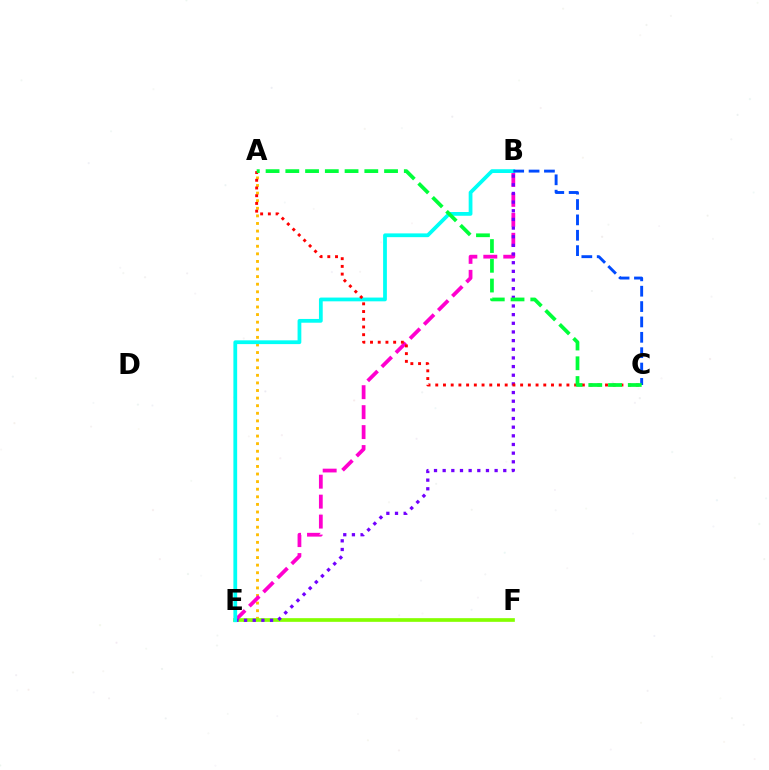{('A', 'E'): [{'color': '#ffbd00', 'line_style': 'dotted', 'thickness': 2.06}], ('E', 'F'): [{'color': '#84ff00', 'line_style': 'solid', 'thickness': 2.65}], ('B', 'E'): [{'color': '#ff00cf', 'line_style': 'dashed', 'thickness': 2.71}, {'color': '#7200ff', 'line_style': 'dotted', 'thickness': 2.35}, {'color': '#00fff6', 'line_style': 'solid', 'thickness': 2.71}], ('B', 'C'): [{'color': '#004bff', 'line_style': 'dashed', 'thickness': 2.09}], ('A', 'C'): [{'color': '#ff0000', 'line_style': 'dotted', 'thickness': 2.1}, {'color': '#00ff39', 'line_style': 'dashed', 'thickness': 2.68}]}